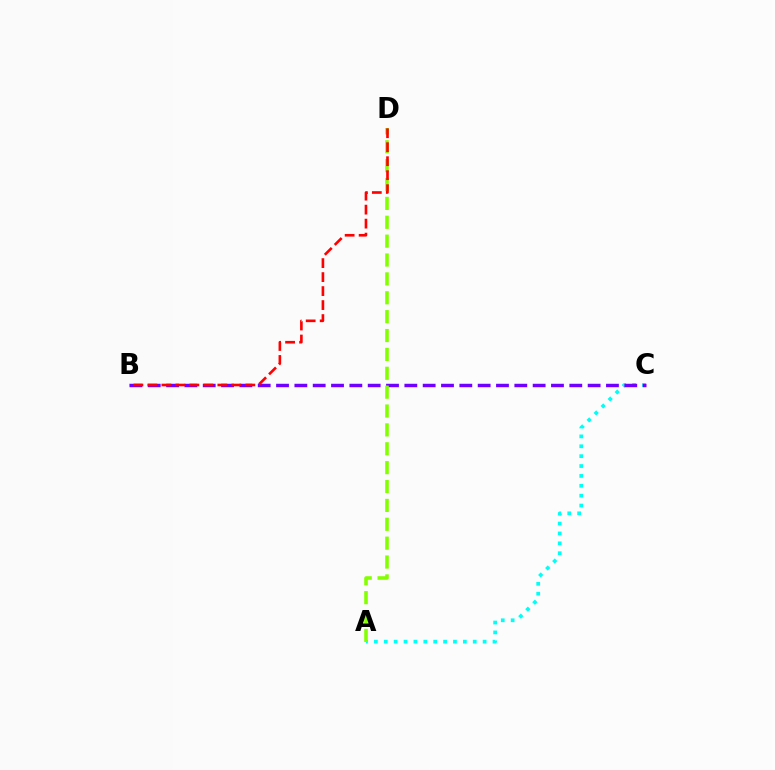{('A', 'C'): [{'color': '#00fff6', 'line_style': 'dotted', 'thickness': 2.69}], ('B', 'C'): [{'color': '#7200ff', 'line_style': 'dashed', 'thickness': 2.49}], ('A', 'D'): [{'color': '#84ff00', 'line_style': 'dashed', 'thickness': 2.56}], ('B', 'D'): [{'color': '#ff0000', 'line_style': 'dashed', 'thickness': 1.9}]}